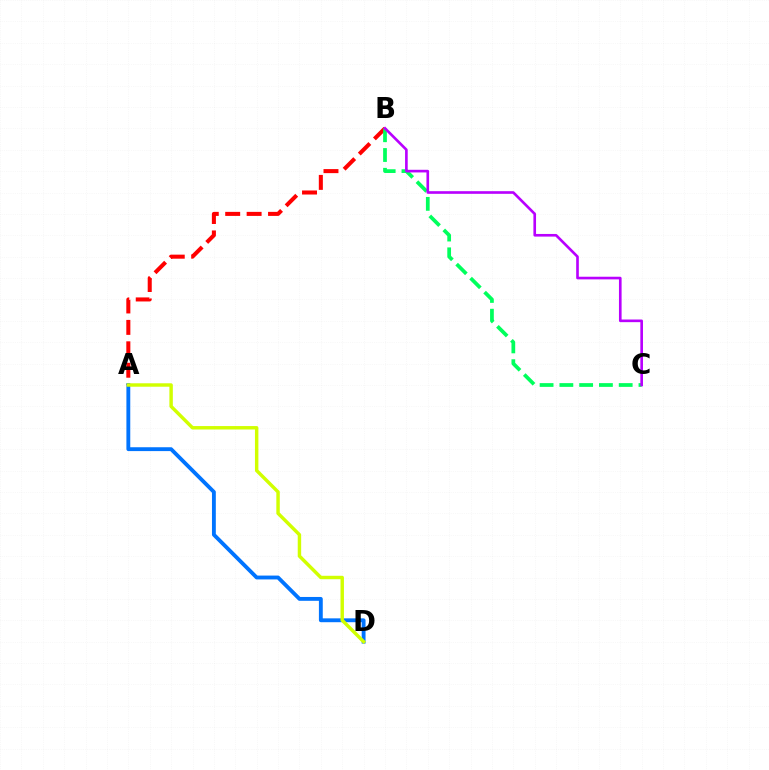{('A', 'B'): [{'color': '#ff0000', 'line_style': 'dashed', 'thickness': 2.91}], ('B', 'C'): [{'color': '#00ff5c', 'line_style': 'dashed', 'thickness': 2.69}, {'color': '#b900ff', 'line_style': 'solid', 'thickness': 1.9}], ('A', 'D'): [{'color': '#0074ff', 'line_style': 'solid', 'thickness': 2.77}, {'color': '#d1ff00', 'line_style': 'solid', 'thickness': 2.48}]}